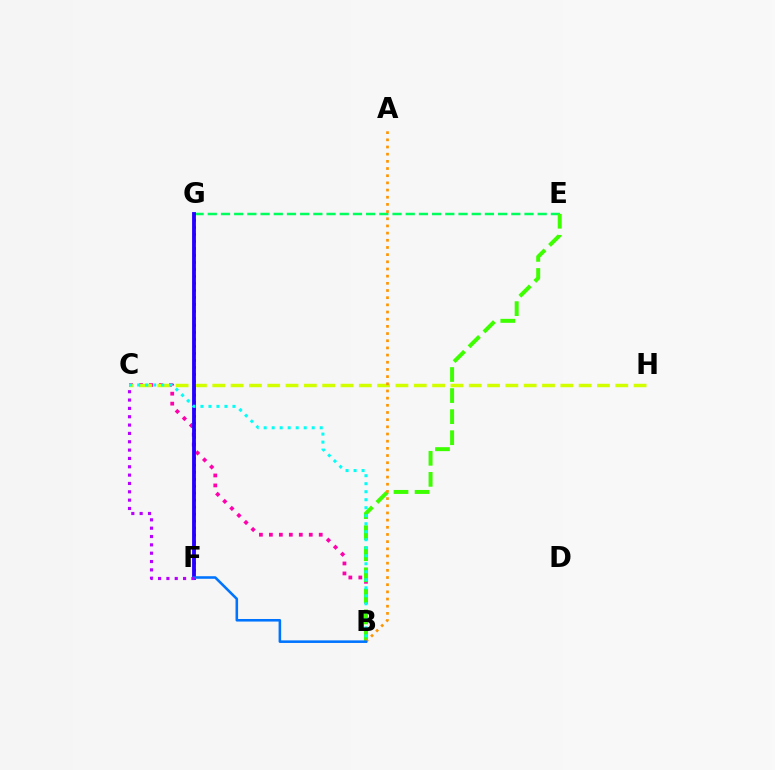{('E', 'G'): [{'color': '#00ff5c', 'line_style': 'dashed', 'thickness': 1.79}], ('F', 'G'): [{'color': '#ff0000', 'line_style': 'dotted', 'thickness': 1.9}, {'color': '#2500ff', 'line_style': 'solid', 'thickness': 2.76}], ('B', 'C'): [{'color': '#ff00ac', 'line_style': 'dotted', 'thickness': 2.71}, {'color': '#00fff6', 'line_style': 'dotted', 'thickness': 2.18}], ('C', 'H'): [{'color': '#d1ff00', 'line_style': 'dashed', 'thickness': 2.49}], ('B', 'E'): [{'color': '#3dff00', 'line_style': 'dashed', 'thickness': 2.86}], ('A', 'B'): [{'color': '#ff9400', 'line_style': 'dotted', 'thickness': 1.95}], ('B', 'F'): [{'color': '#0074ff', 'line_style': 'solid', 'thickness': 1.85}], ('C', 'F'): [{'color': '#b900ff', 'line_style': 'dotted', 'thickness': 2.27}]}